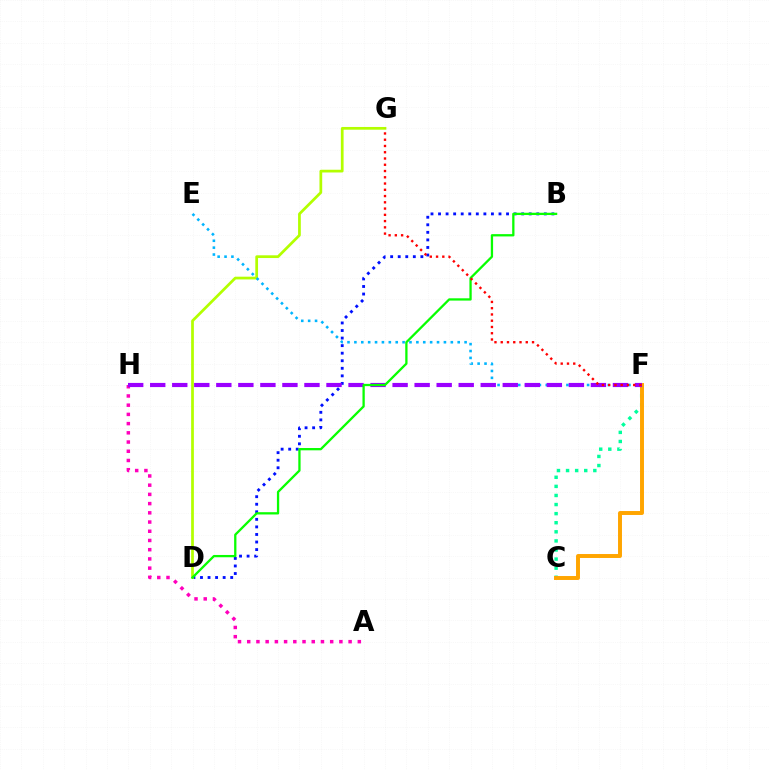{('B', 'D'): [{'color': '#0010ff', 'line_style': 'dotted', 'thickness': 2.05}, {'color': '#08ff00', 'line_style': 'solid', 'thickness': 1.65}], ('D', 'G'): [{'color': '#b3ff00', 'line_style': 'solid', 'thickness': 1.97}], ('A', 'H'): [{'color': '#ff00bd', 'line_style': 'dotted', 'thickness': 2.5}], ('C', 'F'): [{'color': '#00ff9d', 'line_style': 'dotted', 'thickness': 2.47}, {'color': '#ffa500', 'line_style': 'solid', 'thickness': 2.84}], ('E', 'F'): [{'color': '#00b5ff', 'line_style': 'dotted', 'thickness': 1.87}], ('F', 'H'): [{'color': '#9b00ff', 'line_style': 'dashed', 'thickness': 2.99}], ('F', 'G'): [{'color': '#ff0000', 'line_style': 'dotted', 'thickness': 1.7}]}